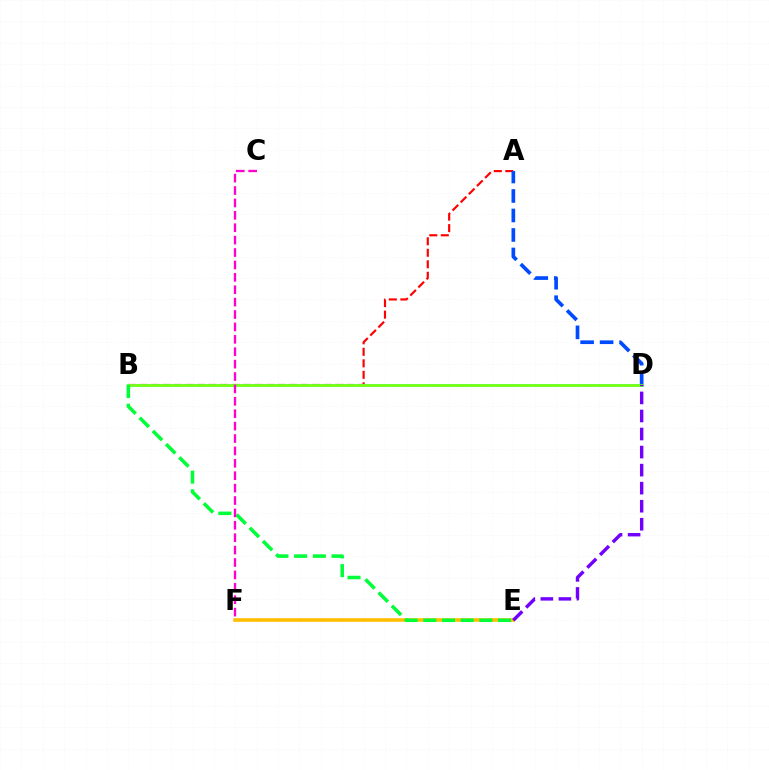{('A', 'B'): [{'color': '#ff0000', 'line_style': 'dashed', 'thickness': 1.56}], ('E', 'F'): [{'color': '#ffbd00', 'line_style': 'solid', 'thickness': 2.57}], ('B', 'D'): [{'color': '#00fff6', 'line_style': 'solid', 'thickness': 1.96}, {'color': '#84ff00', 'line_style': 'solid', 'thickness': 1.83}], ('A', 'D'): [{'color': '#004bff', 'line_style': 'dashed', 'thickness': 2.65}], ('B', 'E'): [{'color': '#00ff39', 'line_style': 'dashed', 'thickness': 2.54}], ('D', 'E'): [{'color': '#7200ff', 'line_style': 'dashed', 'thickness': 2.45}], ('C', 'F'): [{'color': '#ff00cf', 'line_style': 'dashed', 'thickness': 1.68}]}